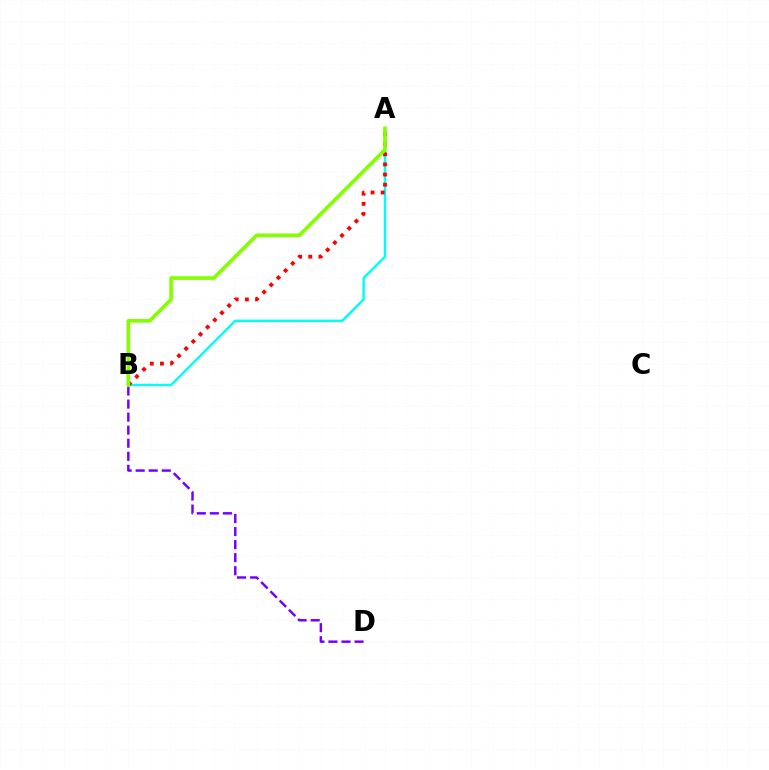{('A', 'B'): [{'color': '#00fff6', 'line_style': 'solid', 'thickness': 1.75}, {'color': '#ff0000', 'line_style': 'dotted', 'thickness': 2.75}, {'color': '#84ff00', 'line_style': 'solid', 'thickness': 2.64}], ('B', 'D'): [{'color': '#7200ff', 'line_style': 'dashed', 'thickness': 1.77}]}